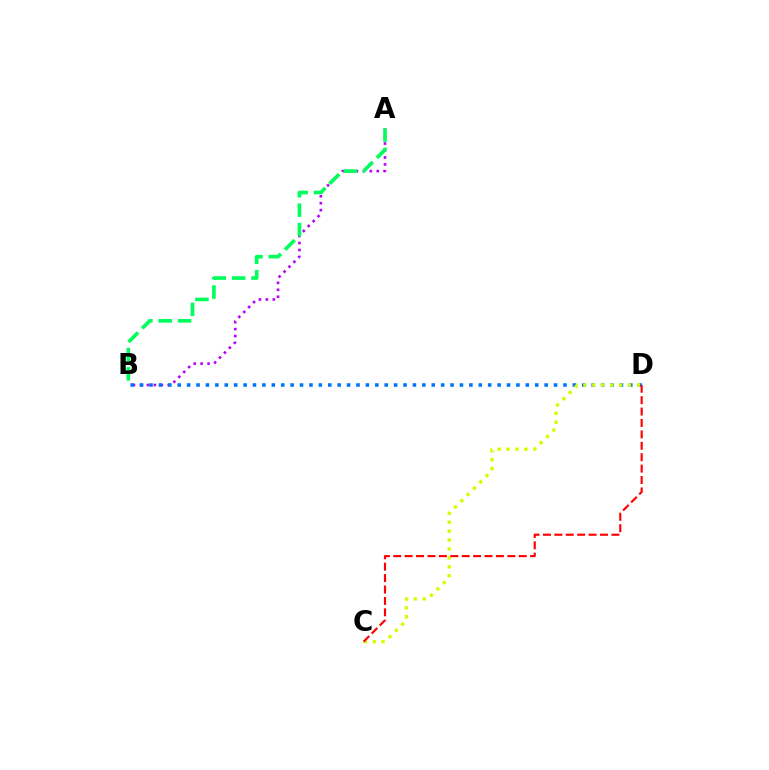{('A', 'B'): [{'color': '#b900ff', 'line_style': 'dotted', 'thickness': 1.89}, {'color': '#00ff5c', 'line_style': 'dashed', 'thickness': 2.63}], ('B', 'D'): [{'color': '#0074ff', 'line_style': 'dotted', 'thickness': 2.56}], ('C', 'D'): [{'color': '#d1ff00', 'line_style': 'dotted', 'thickness': 2.42}, {'color': '#ff0000', 'line_style': 'dashed', 'thickness': 1.55}]}